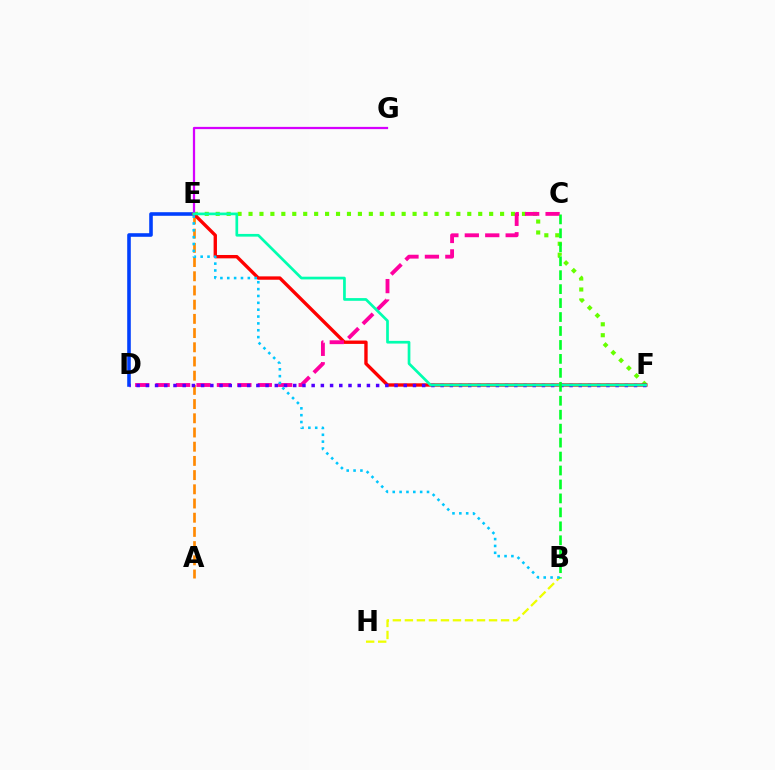{('A', 'E'): [{'color': '#ff8800', 'line_style': 'dashed', 'thickness': 1.93}], ('D', 'E'): [{'color': '#003fff', 'line_style': 'solid', 'thickness': 2.58}], ('B', 'H'): [{'color': '#eeff00', 'line_style': 'dashed', 'thickness': 1.63}], ('E', 'F'): [{'color': '#66ff00', 'line_style': 'dotted', 'thickness': 2.97}, {'color': '#ff0000', 'line_style': 'solid', 'thickness': 2.42}, {'color': '#00ffaf', 'line_style': 'solid', 'thickness': 1.95}], ('C', 'D'): [{'color': '#ff00a0', 'line_style': 'dashed', 'thickness': 2.78}], ('D', 'F'): [{'color': '#4f00ff', 'line_style': 'dotted', 'thickness': 2.5}], ('E', 'G'): [{'color': '#d600ff', 'line_style': 'solid', 'thickness': 1.61}], ('B', 'E'): [{'color': '#00c7ff', 'line_style': 'dotted', 'thickness': 1.86}], ('B', 'C'): [{'color': '#00ff27', 'line_style': 'dashed', 'thickness': 1.9}]}